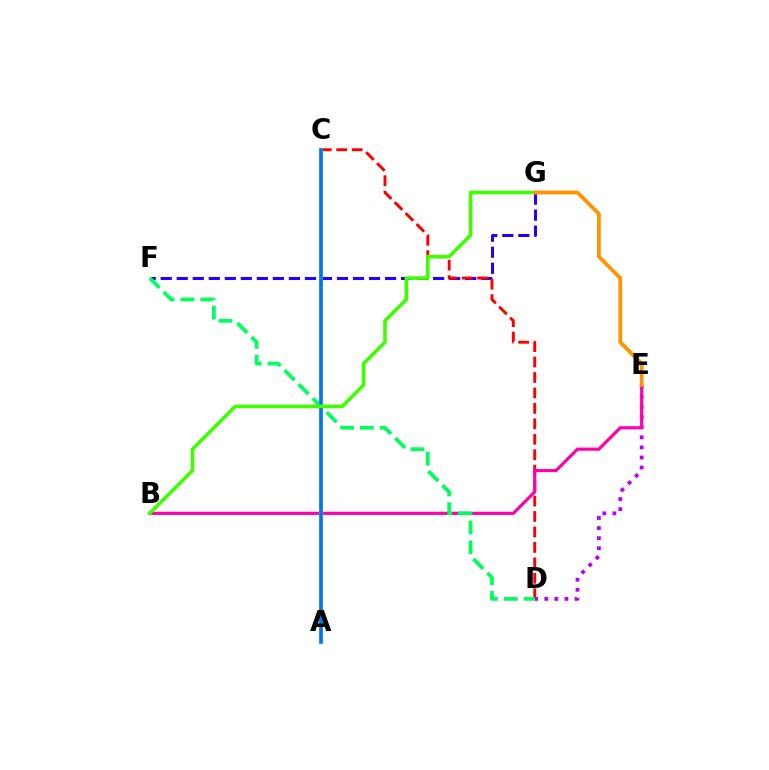{('F', 'G'): [{'color': '#2500ff', 'line_style': 'dashed', 'thickness': 2.18}], ('C', 'D'): [{'color': '#ff0000', 'line_style': 'dashed', 'thickness': 2.1}], ('D', 'E'): [{'color': '#b900ff', 'line_style': 'dotted', 'thickness': 2.74}], ('B', 'E'): [{'color': '#ff00ac', 'line_style': 'solid', 'thickness': 2.28}], ('A', 'C'): [{'color': '#00fff6', 'line_style': 'dotted', 'thickness': 2.22}, {'color': '#d1ff00', 'line_style': 'solid', 'thickness': 2.93}, {'color': '#0074ff', 'line_style': 'solid', 'thickness': 2.58}], ('D', 'F'): [{'color': '#00ff5c', 'line_style': 'dashed', 'thickness': 2.69}], ('B', 'G'): [{'color': '#3dff00', 'line_style': 'solid', 'thickness': 2.57}], ('E', 'G'): [{'color': '#ff9400', 'line_style': 'solid', 'thickness': 2.73}]}